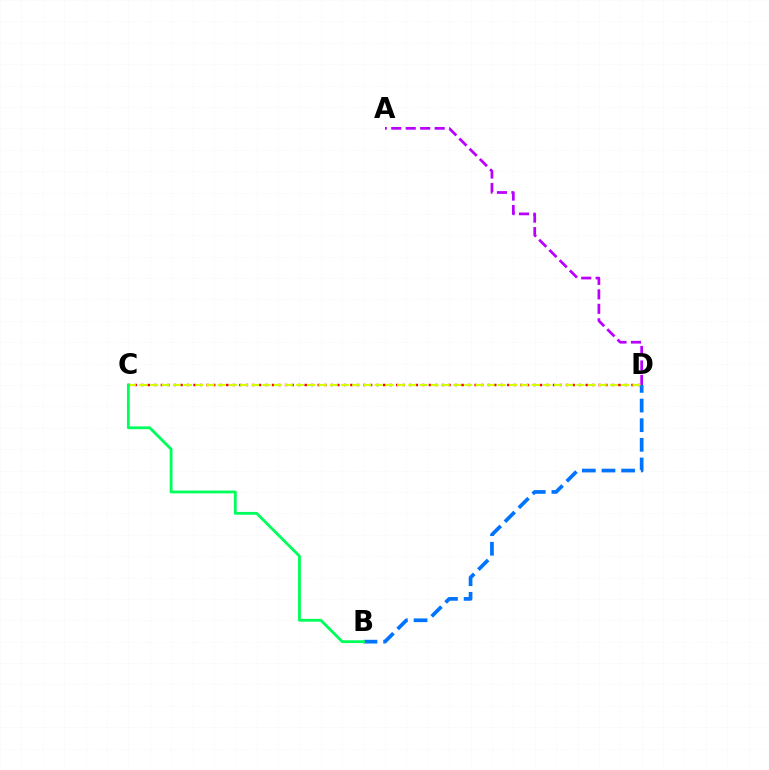{('C', 'D'): [{'color': '#ff0000', 'line_style': 'dotted', 'thickness': 1.78}, {'color': '#d1ff00', 'line_style': 'dashed', 'thickness': 1.52}], ('B', 'D'): [{'color': '#0074ff', 'line_style': 'dashed', 'thickness': 2.67}], ('A', 'D'): [{'color': '#b900ff', 'line_style': 'dashed', 'thickness': 1.97}], ('B', 'C'): [{'color': '#00ff5c', 'line_style': 'solid', 'thickness': 2.03}]}